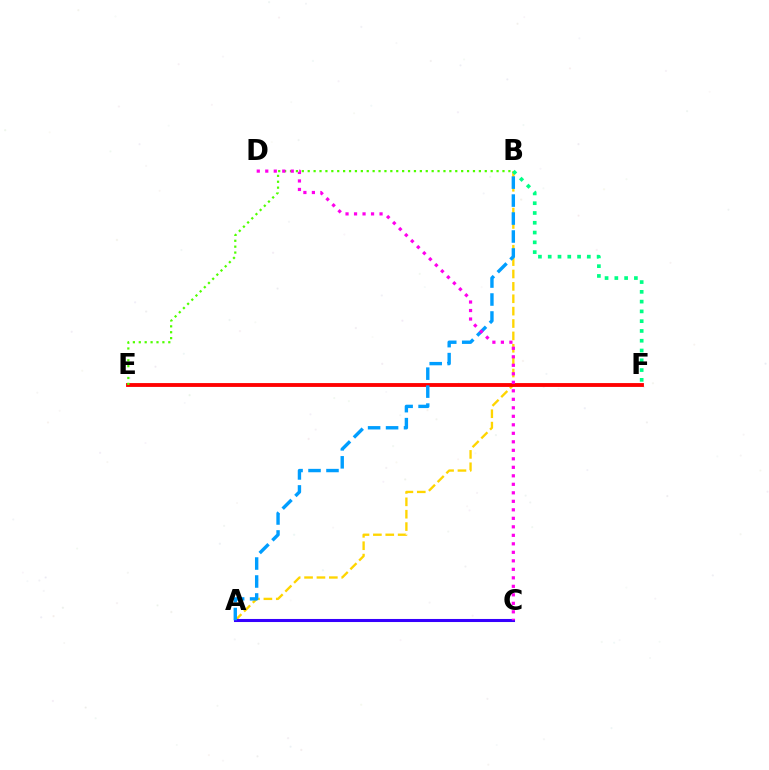{('A', 'B'): [{'color': '#ffd500', 'line_style': 'dashed', 'thickness': 1.68}, {'color': '#009eff', 'line_style': 'dashed', 'thickness': 2.44}], ('A', 'C'): [{'color': '#3700ff', 'line_style': 'solid', 'thickness': 2.21}], ('E', 'F'): [{'color': '#ff0000', 'line_style': 'solid', 'thickness': 2.77}], ('B', 'E'): [{'color': '#4fff00', 'line_style': 'dotted', 'thickness': 1.6}], ('B', 'F'): [{'color': '#00ff86', 'line_style': 'dotted', 'thickness': 2.66}], ('C', 'D'): [{'color': '#ff00ed', 'line_style': 'dotted', 'thickness': 2.31}]}